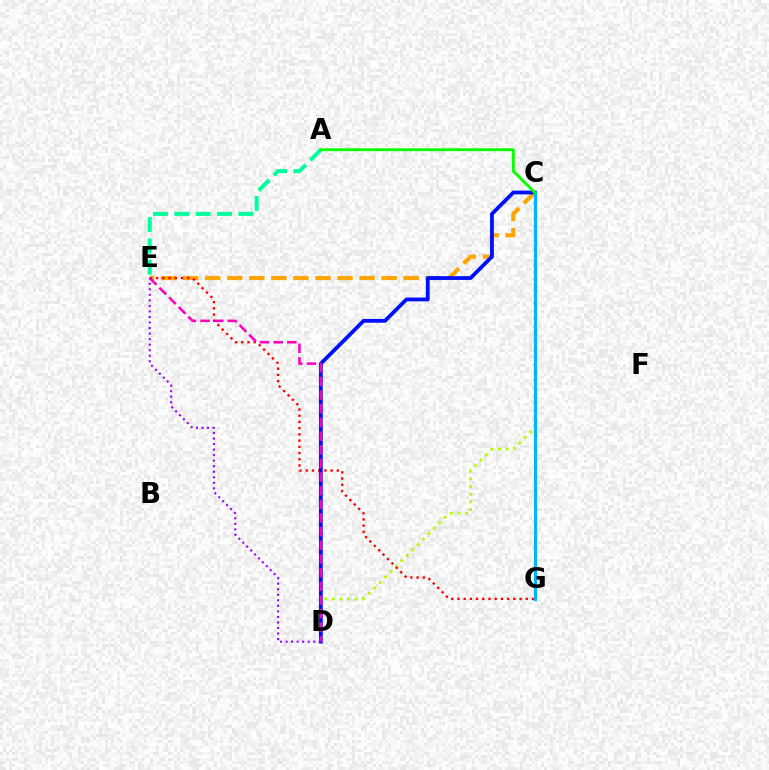{('C', 'E'): [{'color': '#ffa500', 'line_style': 'dashed', 'thickness': 3.0}], ('A', 'E'): [{'color': '#00ff9d', 'line_style': 'dashed', 'thickness': 2.9}], ('C', 'D'): [{'color': '#b3ff00', 'line_style': 'dotted', 'thickness': 2.08}, {'color': '#0010ff', 'line_style': 'solid', 'thickness': 2.73}], ('E', 'G'): [{'color': '#ff0000', 'line_style': 'dotted', 'thickness': 1.69}], ('D', 'E'): [{'color': '#ff00bd', 'line_style': 'dashed', 'thickness': 1.86}, {'color': '#9b00ff', 'line_style': 'dotted', 'thickness': 1.51}], ('C', 'G'): [{'color': '#00b5ff', 'line_style': 'solid', 'thickness': 2.21}], ('A', 'C'): [{'color': '#08ff00', 'line_style': 'solid', 'thickness': 2.06}]}